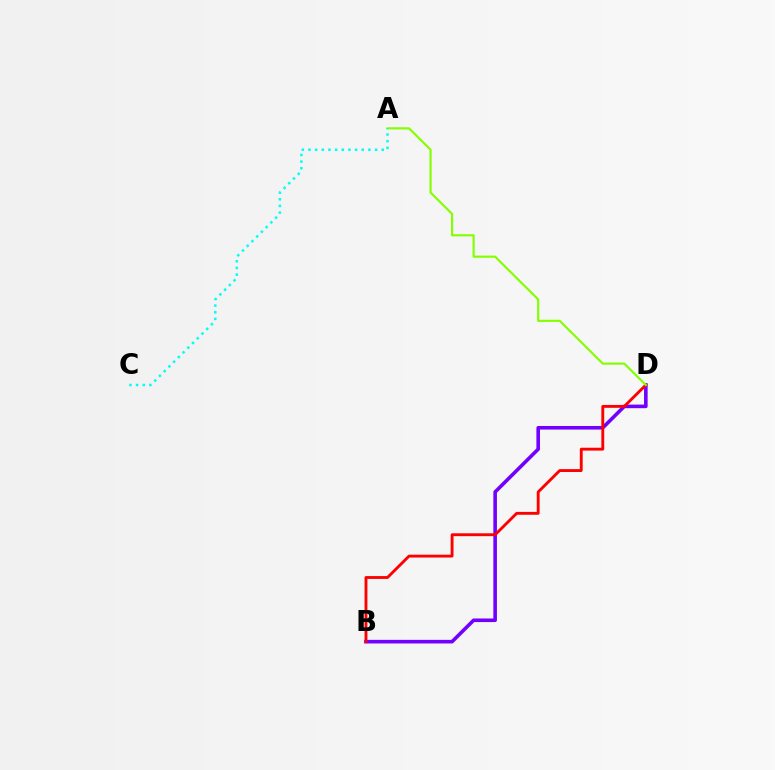{('B', 'D'): [{'color': '#7200ff', 'line_style': 'solid', 'thickness': 2.59}, {'color': '#ff0000', 'line_style': 'solid', 'thickness': 2.06}], ('A', 'D'): [{'color': '#84ff00', 'line_style': 'solid', 'thickness': 1.55}], ('A', 'C'): [{'color': '#00fff6', 'line_style': 'dotted', 'thickness': 1.81}]}